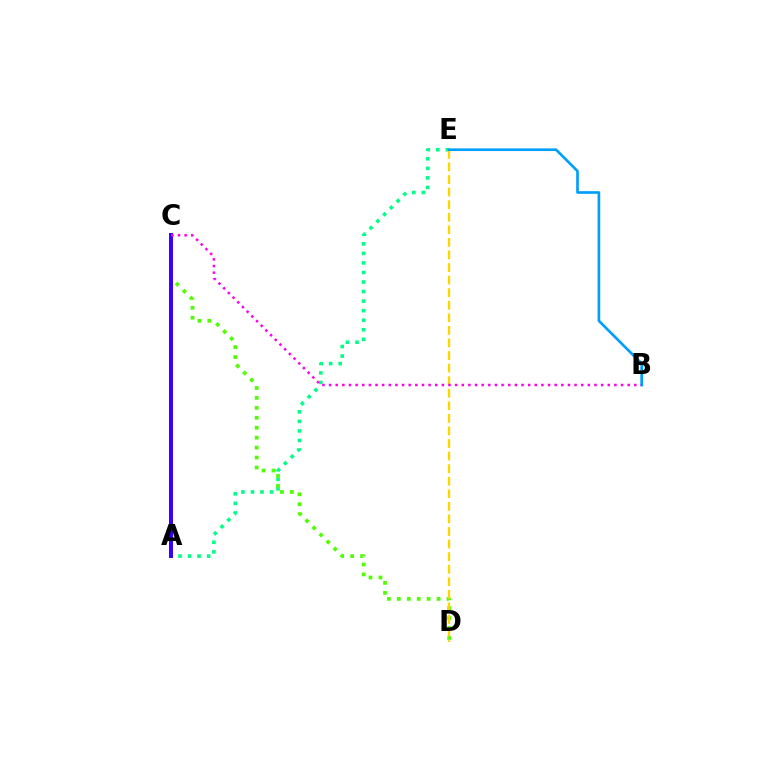{('A', 'E'): [{'color': '#00ff86', 'line_style': 'dotted', 'thickness': 2.59}], ('C', 'D'): [{'color': '#4fff00', 'line_style': 'dotted', 'thickness': 2.7}], ('D', 'E'): [{'color': '#ffd500', 'line_style': 'dashed', 'thickness': 1.71}], ('B', 'E'): [{'color': '#009eff', 'line_style': 'solid', 'thickness': 1.91}], ('A', 'C'): [{'color': '#ff0000', 'line_style': 'dashed', 'thickness': 2.06}, {'color': '#3700ff', 'line_style': 'solid', 'thickness': 2.86}], ('B', 'C'): [{'color': '#ff00ed', 'line_style': 'dotted', 'thickness': 1.8}]}